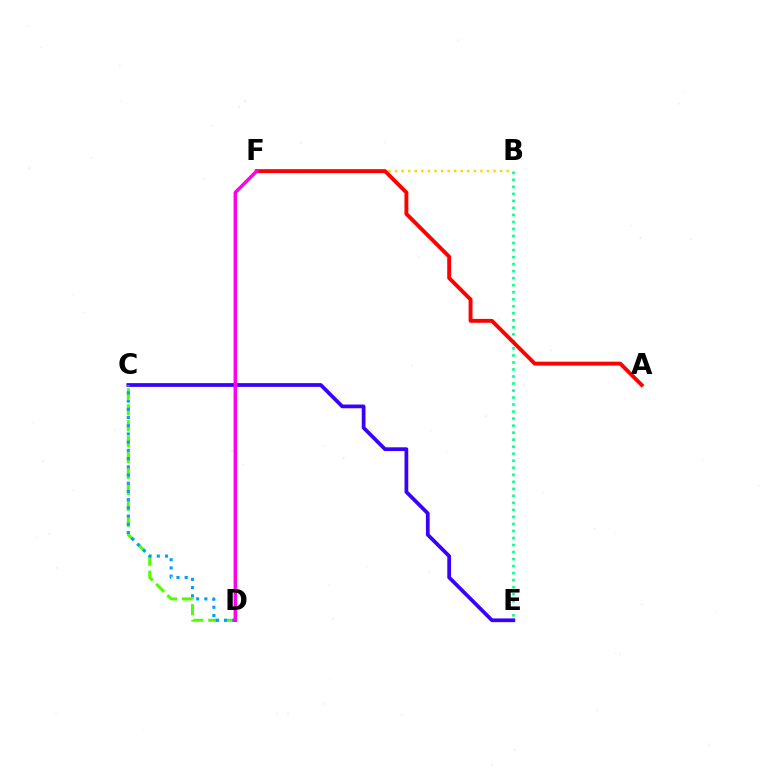{('B', 'E'): [{'color': '#00ff86', 'line_style': 'dotted', 'thickness': 1.91}], ('B', 'F'): [{'color': '#ffd500', 'line_style': 'dotted', 'thickness': 1.78}], ('C', 'E'): [{'color': '#3700ff', 'line_style': 'solid', 'thickness': 2.69}], ('A', 'F'): [{'color': '#ff0000', 'line_style': 'solid', 'thickness': 2.79}], ('C', 'D'): [{'color': '#4fff00', 'line_style': 'dashed', 'thickness': 2.16}, {'color': '#009eff', 'line_style': 'dotted', 'thickness': 2.23}], ('D', 'F'): [{'color': '#ff00ed', 'line_style': 'solid', 'thickness': 2.48}]}